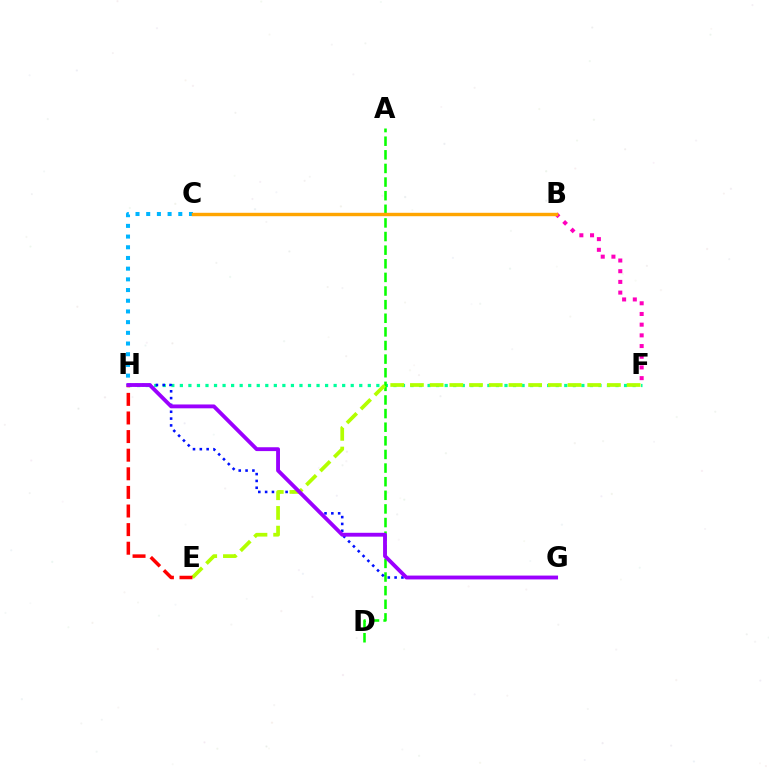{('C', 'H'): [{'color': '#00b5ff', 'line_style': 'dotted', 'thickness': 2.91}], ('B', 'F'): [{'color': '#ff00bd', 'line_style': 'dotted', 'thickness': 2.91}], ('F', 'H'): [{'color': '#00ff9d', 'line_style': 'dotted', 'thickness': 2.32}], ('A', 'D'): [{'color': '#08ff00', 'line_style': 'dashed', 'thickness': 1.85}], ('B', 'C'): [{'color': '#ffa500', 'line_style': 'solid', 'thickness': 2.45}], ('G', 'H'): [{'color': '#0010ff', 'line_style': 'dotted', 'thickness': 1.85}, {'color': '#9b00ff', 'line_style': 'solid', 'thickness': 2.77}], ('E', 'F'): [{'color': '#b3ff00', 'line_style': 'dashed', 'thickness': 2.68}], ('E', 'H'): [{'color': '#ff0000', 'line_style': 'dashed', 'thickness': 2.53}]}